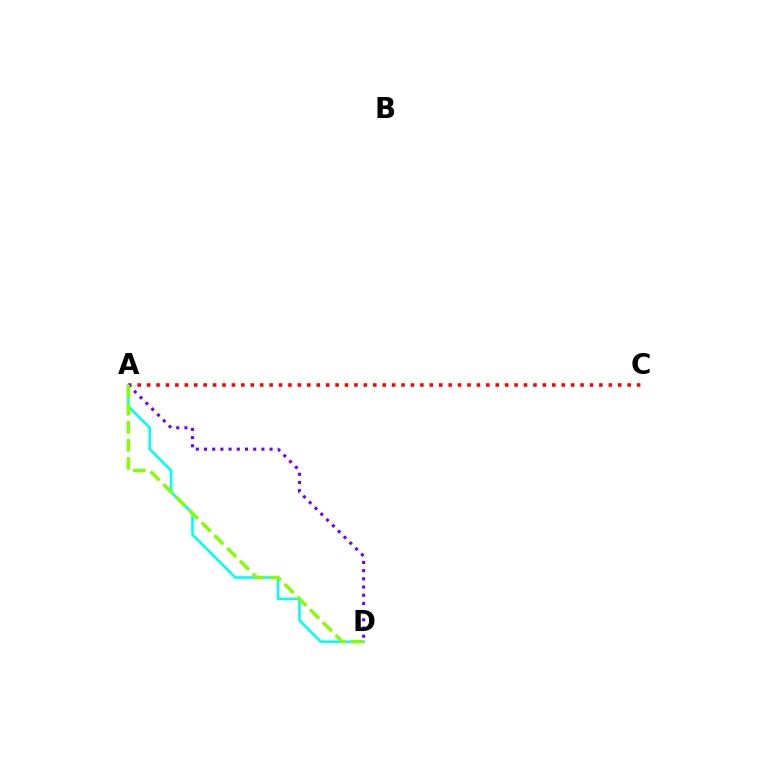{('A', 'C'): [{'color': '#ff0000', 'line_style': 'dotted', 'thickness': 2.56}], ('A', 'D'): [{'color': '#00fff6', 'line_style': 'solid', 'thickness': 1.85}, {'color': '#7200ff', 'line_style': 'dotted', 'thickness': 2.23}, {'color': '#84ff00', 'line_style': 'dashed', 'thickness': 2.45}]}